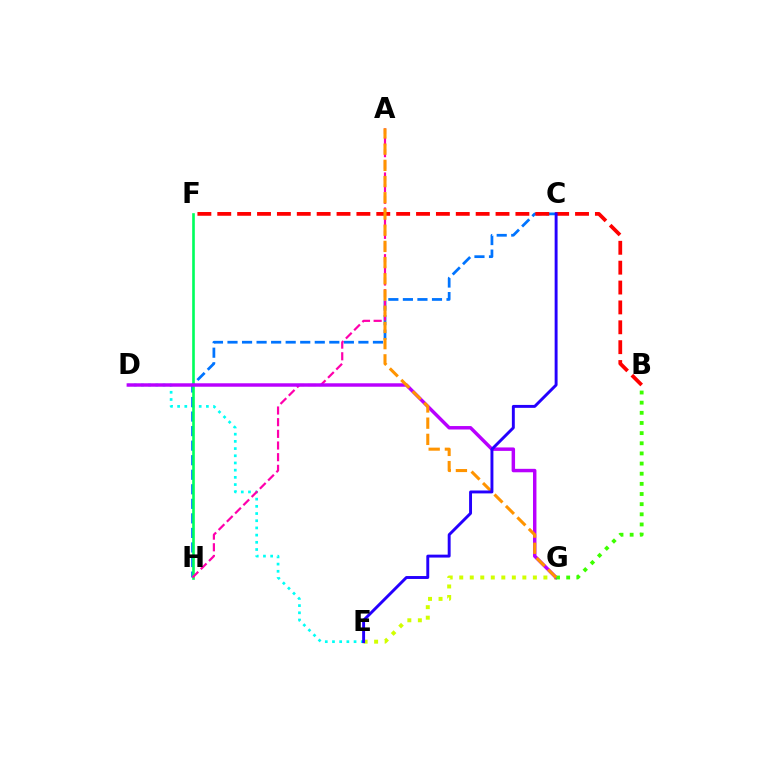{('D', 'E'): [{'color': '#00fff6', 'line_style': 'dotted', 'thickness': 1.95}], ('C', 'H'): [{'color': '#0074ff', 'line_style': 'dashed', 'thickness': 1.98}], ('F', 'H'): [{'color': '#00ff5c', 'line_style': 'solid', 'thickness': 1.9}], ('A', 'H'): [{'color': '#ff00ac', 'line_style': 'dashed', 'thickness': 1.59}], ('E', 'G'): [{'color': '#d1ff00', 'line_style': 'dotted', 'thickness': 2.86}], ('B', 'F'): [{'color': '#ff0000', 'line_style': 'dashed', 'thickness': 2.7}], ('D', 'G'): [{'color': '#b900ff', 'line_style': 'solid', 'thickness': 2.49}], ('B', 'G'): [{'color': '#3dff00', 'line_style': 'dotted', 'thickness': 2.76}], ('A', 'G'): [{'color': '#ff9400', 'line_style': 'dashed', 'thickness': 2.2}], ('C', 'E'): [{'color': '#2500ff', 'line_style': 'solid', 'thickness': 2.1}]}